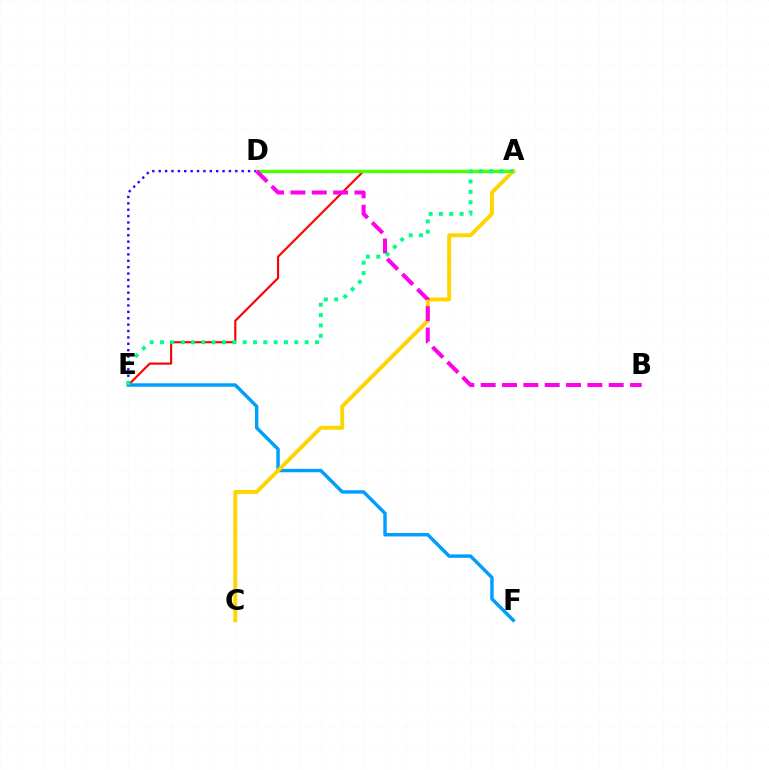{('D', 'E'): [{'color': '#3700ff', 'line_style': 'dotted', 'thickness': 1.73}], ('A', 'E'): [{'color': '#ff0000', 'line_style': 'solid', 'thickness': 1.54}, {'color': '#00ff86', 'line_style': 'dotted', 'thickness': 2.81}], ('A', 'D'): [{'color': '#4fff00', 'line_style': 'solid', 'thickness': 2.47}], ('E', 'F'): [{'color': '#009eff', 'line_style': 'solid', 'thickness': 2.47}], ('A', 'C'): [{'color': '#ffd500', 'line_style': 'solid', 'thickness': 2.82}], ('B', 'D'): [{'color': '#ff00ed', 'line_style': 'dashed', 'thickness': 2.9}]}